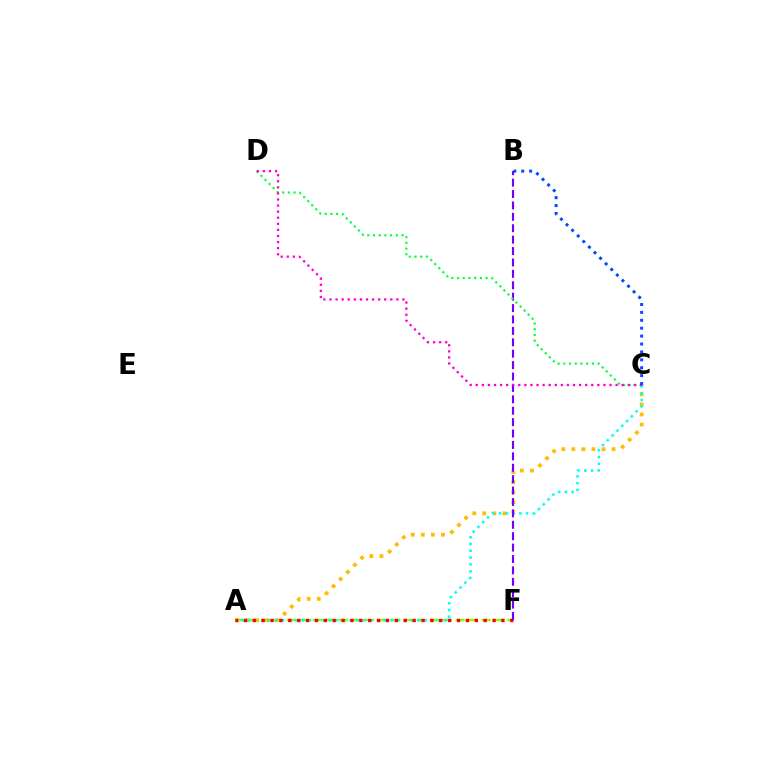{('A', 'F'): [{'color': '#84ff00', 'line_style': 'dashed', 'thickness': 1.76}, {'color': '#ff0000', 'line_style': 'dotted', 'thickness': 2.41}], ('A', 'C'): [{'color': '#ffbd00', 'line_style': 'dotted', 'thickness': 2.73}, {'color': '#00fff6', 'line_style': 'dotted', 'thickness': 1.85}], ('B', 'F'): [{'color': '#7200ff', 'line_style': 'dashed', 'thickness': 1.55}], ('C', 'D'): [{'color': '#00ff39', 'line_style': 'dotted', 'thickness': 1.55}, {'color': '#ff00cf', 'line_style': 'dotted', 'thickness': 1.65}], ('B', 'C'): [{'color': '#004bff', 'line_style': 'dotted', 'thickness': 2.15}]}